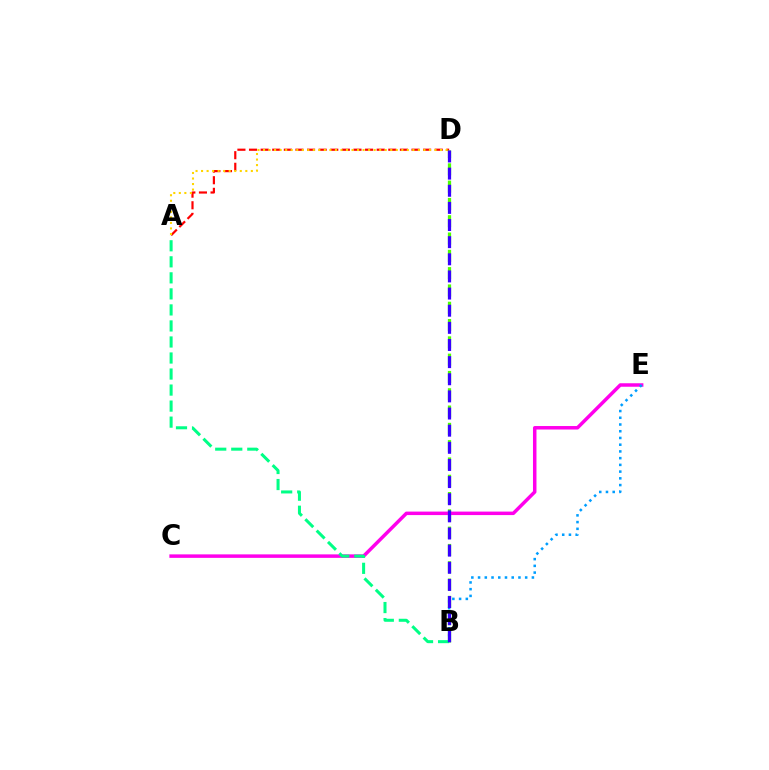{('A', 'D'): [{'color': '#ff0000', 'line_style': 'dashed', 'thickness': 1.58}, {'color': '#ffd500', 'line_style': 'dotted', 'thickness': 1.5}], ('B', 'D'): [{'color': '#4fff00', 'line_style': 'dashed', 'thickness': 2.35}, {'color': '#3700ff', 'line_style': 'dashed', 'thickness': 2.33}], ('C', 'E'): [{'color': '#ff00ed', 'line_style': 'solid', 'thickness': 2.51}], ('A', 'B'): [{'color': '#00ff86', 'line_style': 'dashed', 'thickness': 2.18}], ('B', 'E'): [{'color': '#009eff', 'line_style': 'dotted', 'thickness': 1.83}]}